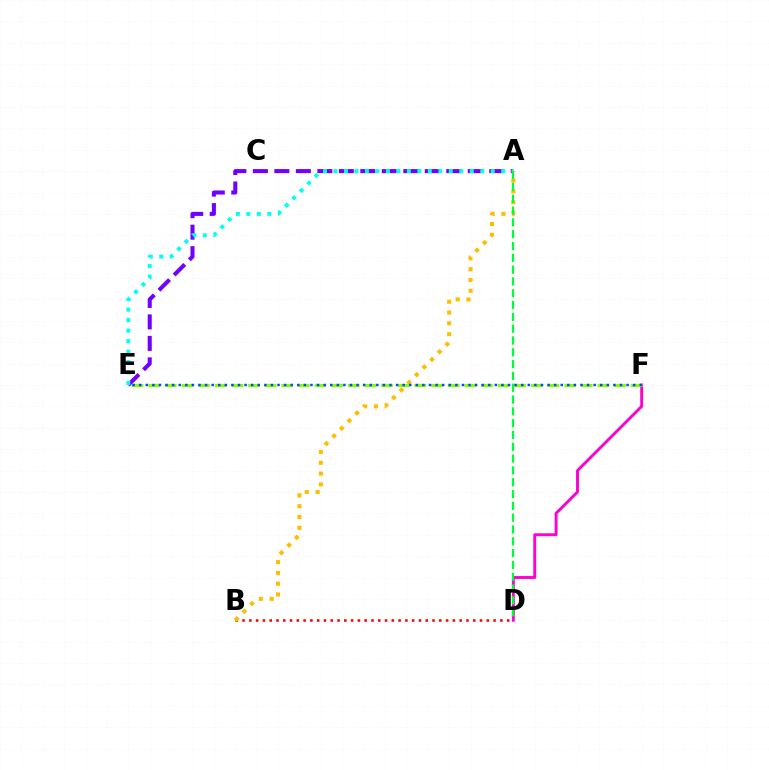{('D', 'F'): [{'color': '#ff00cf', 'line_style': 'solid', 'thickness': 2.1}], ('A', 'E'): [{'color': '#7200ff', 'line_style': 'dashed', 'thickness': 2.92}, {'color': '#00fff6', 'line_style': 'dotted', 'thickness': 2.85}], ('B', 'D'): [{'color': '#ff0000', 'line_style': 'dotted', 'thickness': 1.84}], ('A', 'B'): [{'color': '#ffbd00', 'line_style': 'dotted', 'thickness': 2.93}], ('E', 'F'): [{'color': '#84ff00', 'line_style': 'dashed', 'thickness': 2.26}, {'color': '#004bff', 'line_style': 'dotted', 'thickness': 1.79}], ('A', 'D'): [{'color': '#00ff39', 'line_style': 'dashed', 'thickness': 1.6}]}